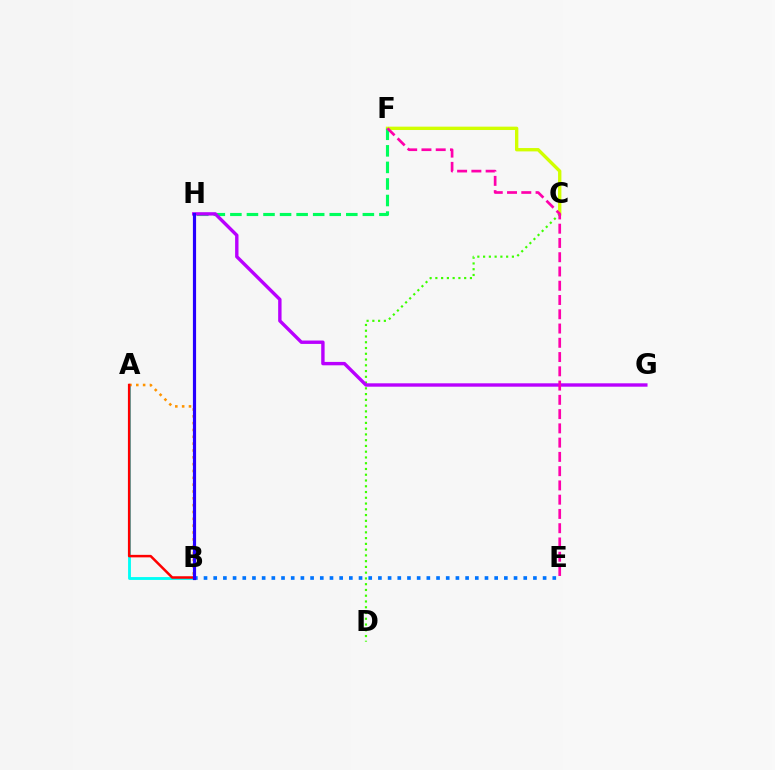{('C', 'F'): [{'color': '#d1ff00', 'line_style': 'solid', 'thickness': 2.41}], ('A', 'B'): [{'color': '#00fff6', 'line_style': 'solid', 'thickness': 2.06}, {'color': '#ff9400', 'line_style': 'dotted', 'thickness': 1.86}, {'color': '#ff0000', 'line_style': 'solid', 'thickness': 1.8}], ('F', 'H'): [{'color': '#00ff5c', 'line_style': 'dashed', 'thickness': 2.25}], ('C', 'D'): [{'color': '#3dff00', 'line_style': 'dotted', 'thickness': 1.57}], ('G', 'H'): [{'color': '#b900ff', 'line_style': 'solid', 'thickness': 2.44}], ('B', 'E'): [{'color': '#0074ff', 'line_style': 'dotted', 'thickness': 2.63}], ('E', 'F'): [{'color': '#ff00ac', 'line_style': 'dashed', 'thickness': 1.94}], ('B', 'H'): [{'color': '#2500ff', 'line_style': 'solid', 'thickness': 2.28}]}